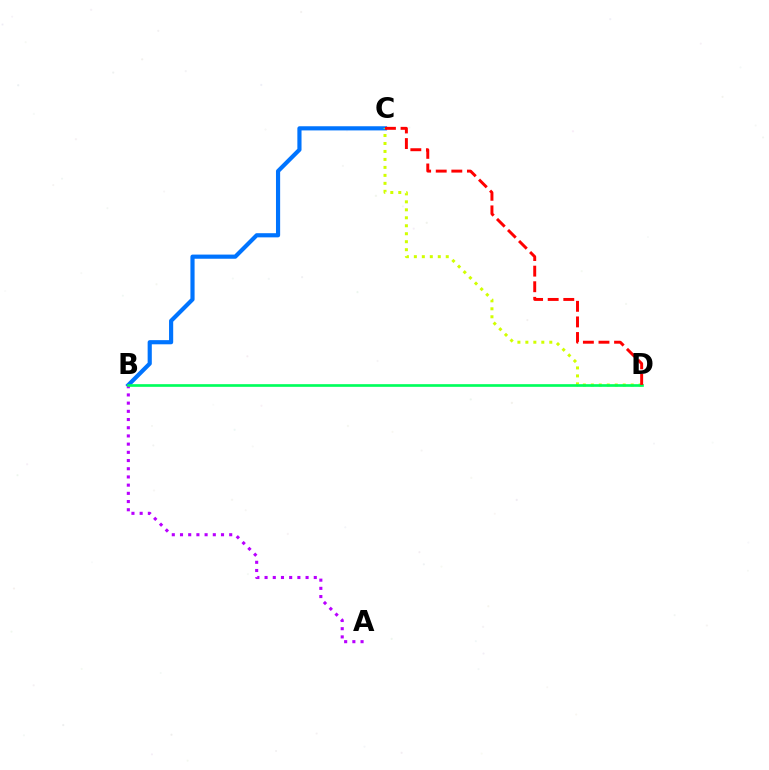{('B', 'C'): [{'color': '#0074ff', 'line_style': 'solid', 'thickness': 3.0}], ('C', 'D'): [{'color': '#d1ff00', 'line_style': 'dotted', 'thickness': 2.17}, {'color': '#ff0000', 'line_style': 'dashed', 'thickness': 2.12}], ('A', 'B'): [{'color': '#b900ff', 'line_style': 'dotted', 'thickness': 2.23}], ('B', 'D'): [{'color': '#00ff5c', 'line_style': 'solid', 'thickness': 1.93}]}